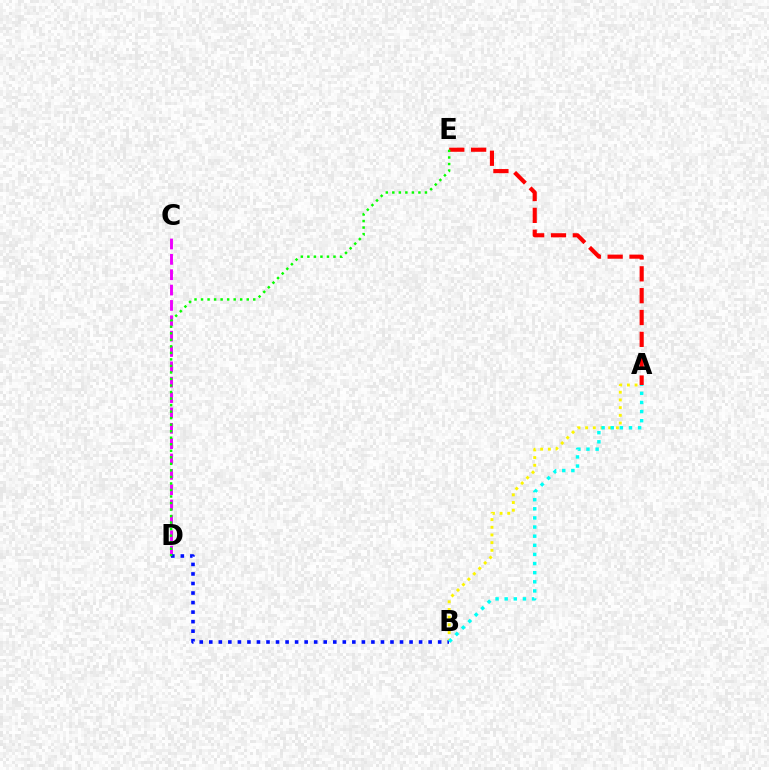{('A', 'B'): [{'color': '#fcf500', 'line_style': 'dotted', 'thickness': 2.09}, {'color': '#00fff6', 'line_style': 'dotted', 'thickness': 2.48}], ('C', 'D'): [{'color': '#ee00ff', 'line_style': 'dashed', 'thickness': 2.09}], ('B', 'D'): [{'color': '#0010ff', 'line_style': 'dotted', 'thickness': 2.59}], ('A', 'E'): [{'color': '#ff0000', 'line_style': 'dashed', 'thickness': 2.97}], ('D', 'E'): [{'color': '#08ff00', 'line_style': 'dotted', 'thickness': 1.77}]}